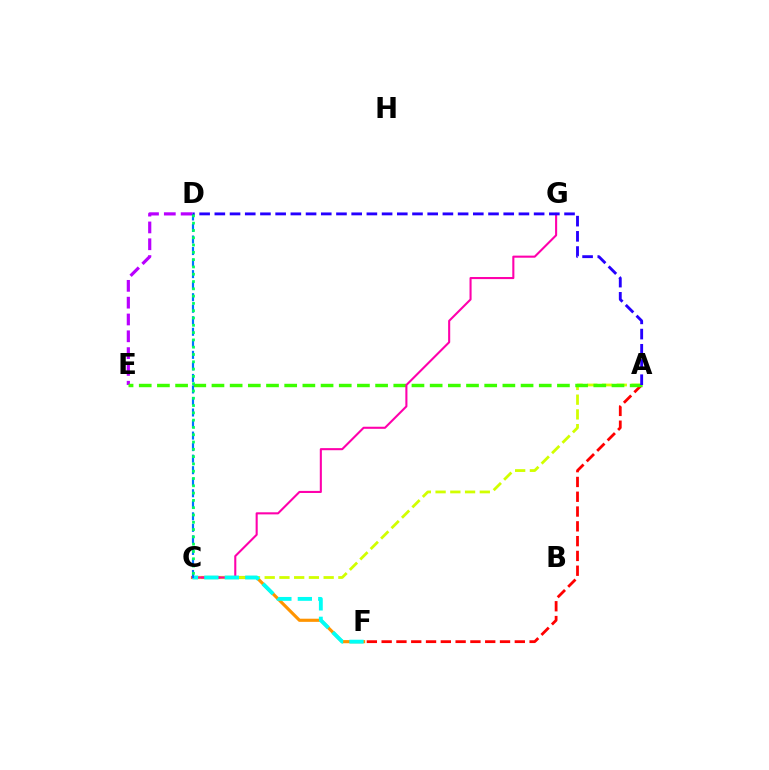{('C', 'F'): [{'color': '#ff9400', 'line_style': 'solid', 'thickness': 2.26}, {'color': '#00fff6', 'line_style': 'dashed', 'thickness': 2.78}], ('A', 'C'): [{'color': '#d1ff00', 'line_style': 'dashed', 'thickness': 2.0}], ('A', 'F'): [{'color': '#ff0000', 'line_style': 'dashed', 'thickness': 2.01}], ('D', 'E'): [{'color': '#b900ff', 'line_style': 'dashed', 'thickness': 2.28}], ('A', 'E'): [{'color': '#3dff00', 'line_style': 'dashed', 'thickness': 2.47}], ('C', 'G'): [{'color': '#ff00ac', 'line_style': 'solid', 'thickness': 1.5}], ('C', 'D'): [{'color': '#0074ff', 'line_style': 'dashed', 'thickness': 1.57}, {'color': '#00ff5c', 'line_style': 'dotted', 'thickness': 1.98}], ('A', 'D'): [{'color': '#2500ff', 'line_style': 'dashed', 'thickness': 2.07}]}